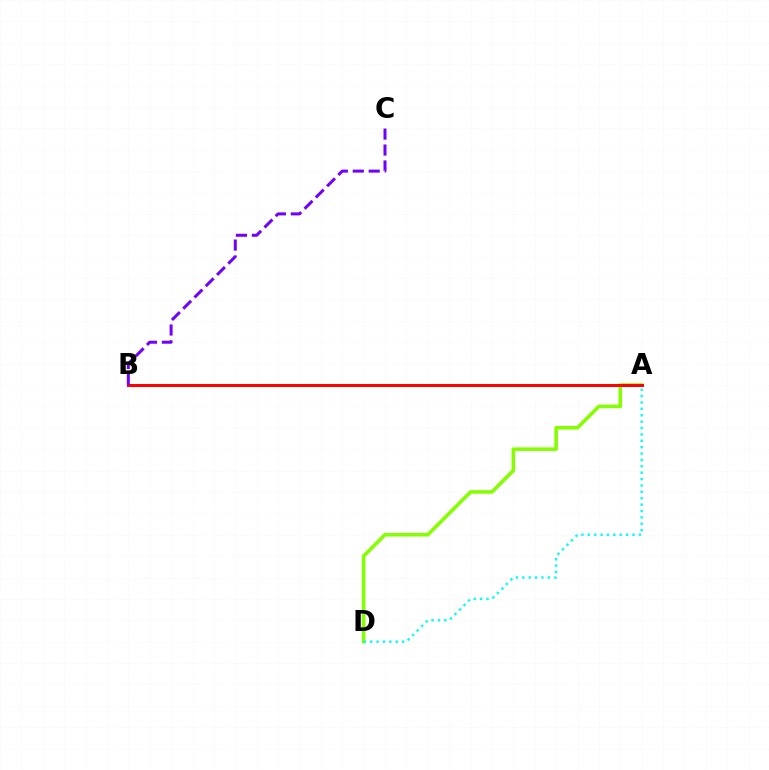{('A', 'D'): [{'color': '#84ff00', 'line_style': 'solid', 'thickness': 2.57}, {'color': '#00fff6', 'line_style': 'dotted', 'thickness': 1.73}], ('A', 'B'): [{'color': '#ff0000', 'line_style': 'solid', 'thickness': 2.14}], ('B', 'C'): [{'color': '#7200ff', 'line_style': 'dashed', 'thickness': 2.16}]}